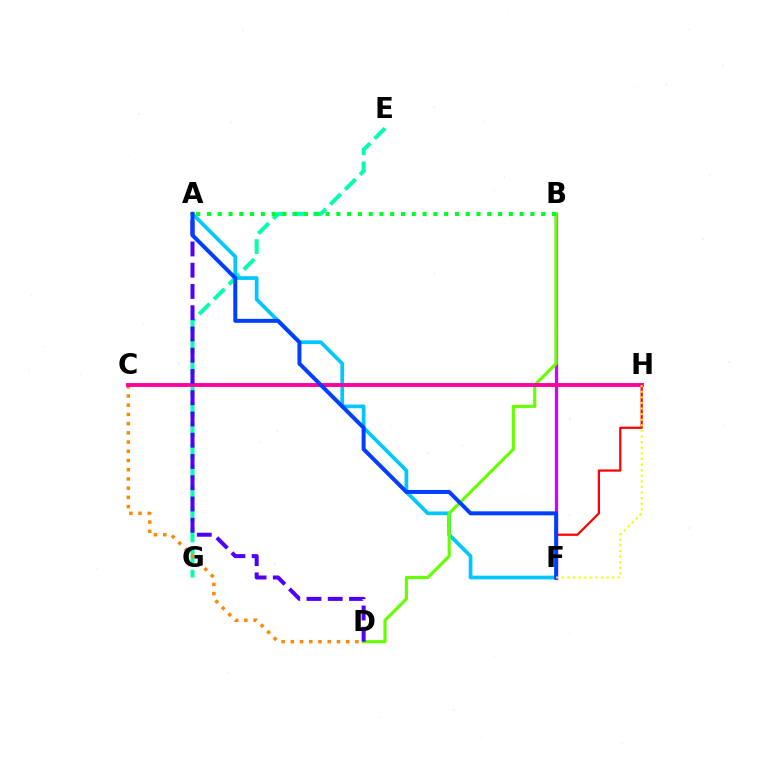{('E', 'G'): [{'color': '#00ffaf', 'line_style': 'dashed', 'thickness': 2.85}], ('B', 'F'): [{'color': '#d600ff', 'line_style': 'solid', 'thickness': 2.34}], ('A', 'F'): [{'color': '#00c7ff', 'line_style': 'solid', 'thickness': 2.67}, {'color': '#003fff', 'line_style': 'solid', 'thickness': 2.87}], ('B', 'D'): [{'color': '#66ff00', 'line_style': 'solid', 'thickness': 2.26}], ('C', 'D'): [{'color': '#ff8800', 'line_style': 'dotted', 'thickness': 2.51}], ('F', 'H'): [{'color': '#ff0000', 'line_style': 'solid', 'thickness': 1.59}, {'color': '#eeff00', 'line_style': 'dotted', 'thickness': 1.52}], ('C', 'H'): [{'color': '#ff00a0', 'line_style': 'solid', 'thickness': 2.81}], ('A', 'D'): [{'color': '#4f00ff', 'line_style': 'dashed', 'thickness': 2.89}], ('A', 'B'): [{'color': '#00ff27', 'line_style': 'dotted', 'thickness': 2.93}]}